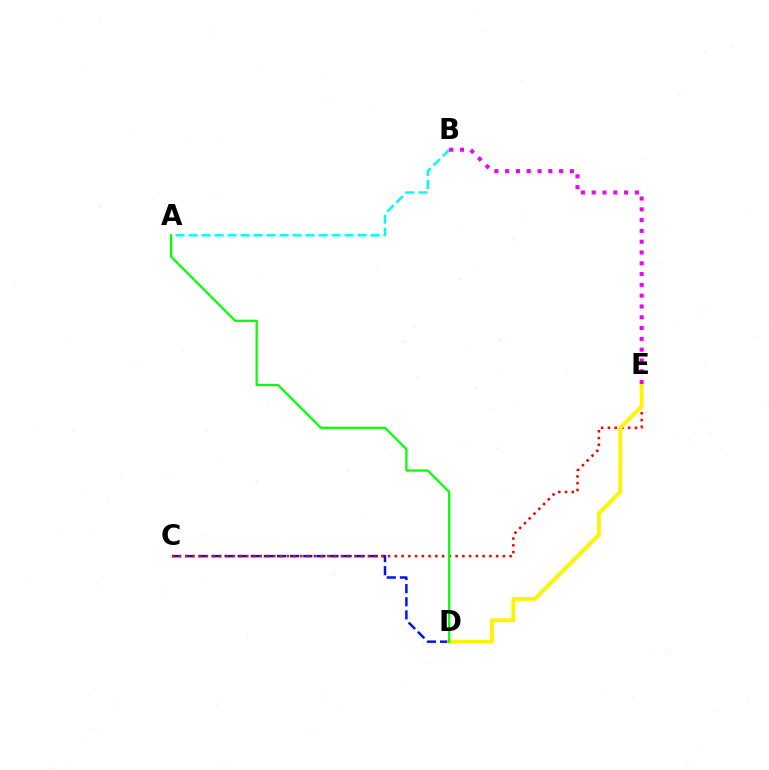{('C', 'D'): [{'color': '#0010ff', 'line_style': 'dashed', 'thickness': 1.78}], ('C', 'E'): [{'color': '#ff0000', 'line_style': 'dotted', 'thickness': 1.83}], ('A', 'B'): [{'color': '#00fff6', 'line_style': 'dashed', 'thickness': 1.77}], ('D', 'E'): [{'color': '#fcf500', 'line_style': 'solid', 'thickness': 2.78}], ('B', 'E'): [{'color': '#ee00ff', 'line_style': 'dotted', 'thickness': 2.93}], ('A', 'D'): [{'color': '#08ff00', 'line_style': 'solid', 'thickness': 1.62}]}